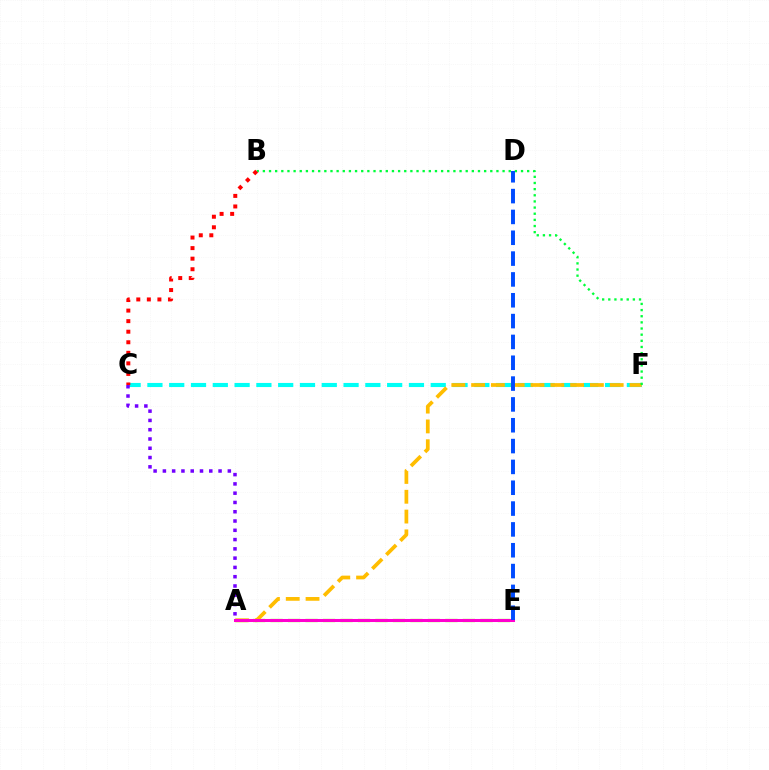{('C', 'F'): [{'color': '#00fff6', 'line_style': 'dashed', 'thickness': 2.96}], ('A', 'E'): [{'color': '#84ff00', 'line_style': 'dashed', 'thickness': 2.38}, {'color': '#ff00cf', 'line_style': 'solid', 'thickness': 2.19}], ('A', 'F'): [{'color': '#ffbd00', 'line_style': 'dashed', 'thickness': 2.69}], ('A', 'C'): [{'color': '#7200ff', 'line_style': 'dotted', 'thickness': 2.52}], ('B', 'F'): [{'color': '#00ff39', 'line_style': 'dotted', 'thickness': 1.67}], ('D', 'E'): [{'color': '#004bff', 'line_style': 'dashed', 'thickness': 2.83}], ('B', 'C'): [{'color': '#ff0000', 'line_style': 'dotted', 'thickness': 2.87}]}